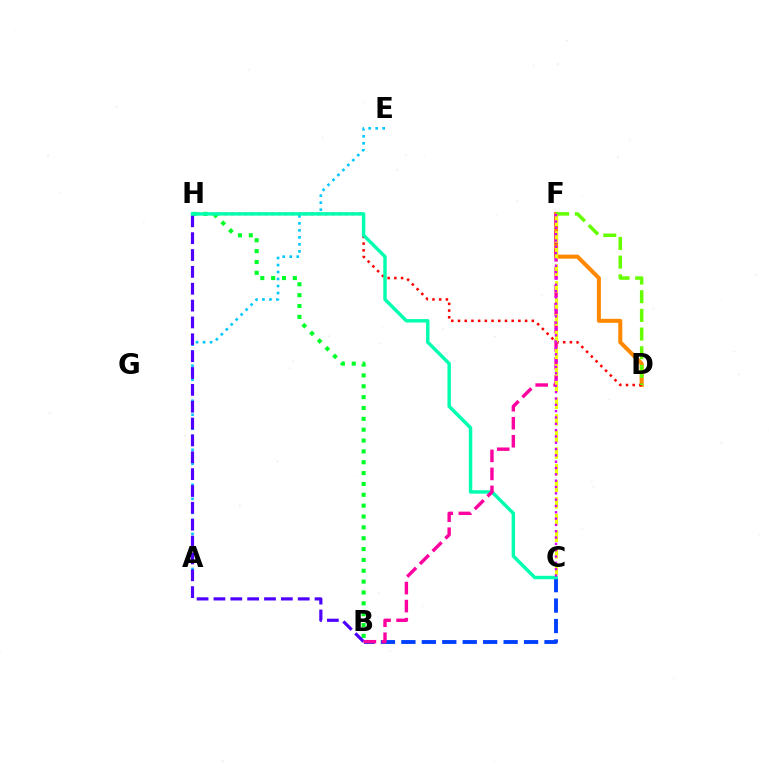{('D', 'F'): [{'color': '#ff8800', 'line_style': 'solid', 'thickness': 2.9}, {'color': '#66ff00', 'line_style': 'dashed', 'thickness': 2.54}], ('A', 'E'): [{'color': '#00c7ff', 'line_style': 'dotted', 'thickness': 1.9}], ('B', 'C'): [{'color': '#003fff', 'line_style': 'dashed', 'thickness': 2.78}], ('D', 'H'): [{'color': '#ff0000', 'line_style': 'dotted', 'thickness': 1.82}], ('B', 'H'): [{'color': '#00ff27', 'line_style': 'dotted', 'thickness': 2.95}, {'color': '#4f00ff', 'line_style': 'dashed', 'thickness': 2.29}], ('C', 'H'): [{'color': '#00ffaf', 'line_style': 'solid', 'thickness': 2.48}], ('B', 'F'): [{'color': '#ff00a0', 'line_style': 'dashed', 'thickness': 2.45}], ('C', 'F'): [{'color': '#eeff00', 'line_style': 'dashed', 'thickness': 2.26}, {'color': '#d600ff', 'line_style': 'dotted', 'thickness': 1.72}]}